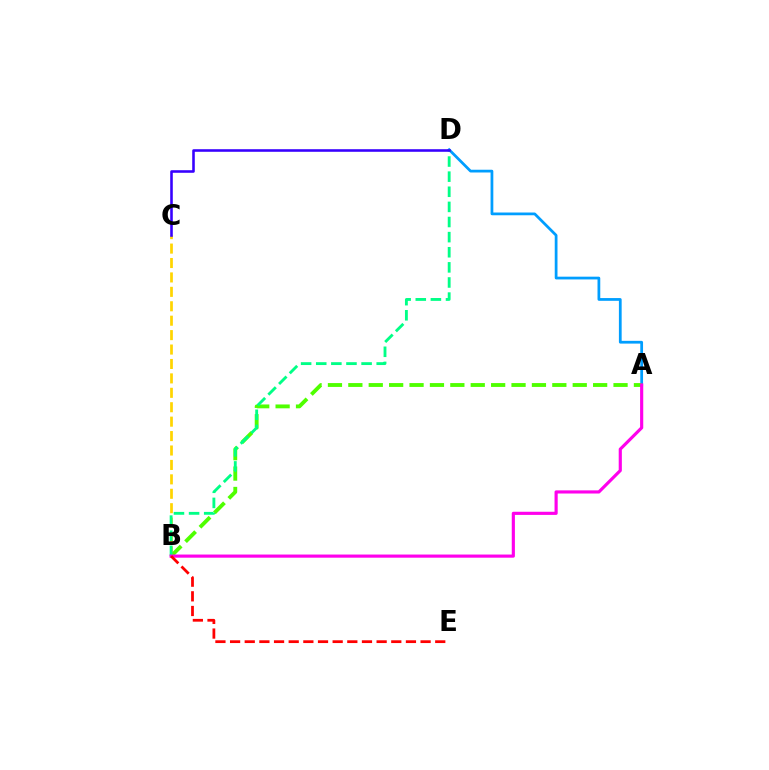{('A', 'D'): [{'color': '#009eff', 'line_style': 'solid', 'thickness': 1.98}], ('B', 'C'): [{'color': '#ffd500', 'line_style': 'dashed', 'thickness': 1.96}], ('A', 'B'): [{'color': '#4fff00', 'line_style': 'dashed', 'thickness': 2.77}, {'color': '#ff00ed', 'line_style': 'solid', 'thickness': 2.27}], ('B', 'D'): [{'color': '#00ff86', 'line_style': 'dashed', 'thickness': 2.05}], ('C', 'D'): [{'color': '#3700ff', 'line_style': 'solid', 'thickness': 1.86}], ('B', 'E'): [{'color': '#ff0000', 'line_style': 'dashed', 'thickness': 1.99}]}